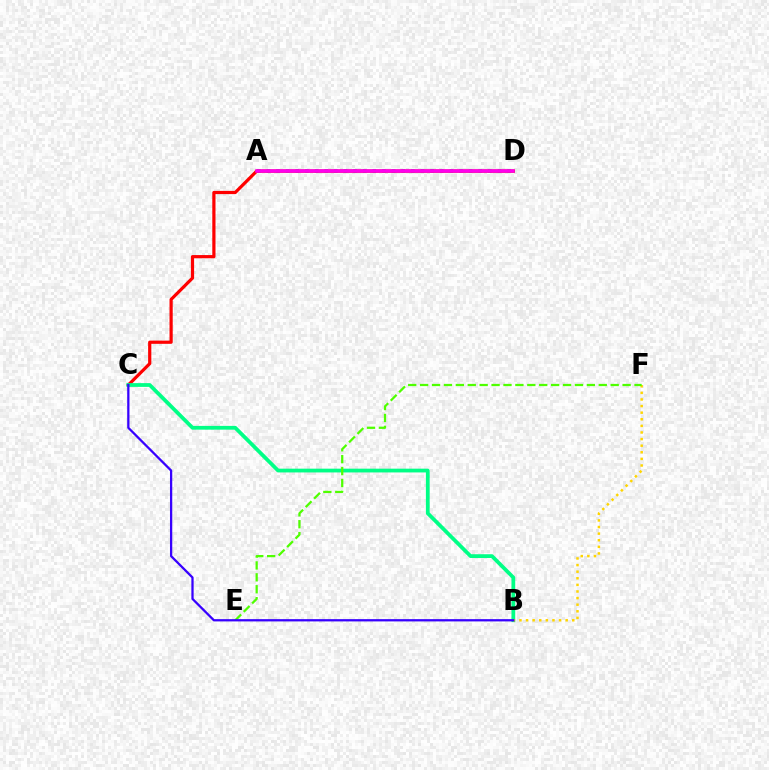{('A', 'D'): [{'color': '#009eff', 'line_style': 'dotted', 'thickness': 2.62}, {'color': '#ff00ed', 'line_style': 'solid', 'thickness': 2.54}], ('C', 'D'): [{'color': '#ff0000', 'line_style': 'solid', 'thickness': 2.31}], ('B', 'C'): [{'color': '#00ff86', 'line_style': 'solid', 'thickness': 2.71}, {'color': '#3700ff', 'line_style': 'solid', 'thickness': 1.63}], ('B', 'F'): [{'color': '#ffd500', 'line_style': 'dotted', 'thickness': 1.79}], ('E', 'F'): [{'color': '#4fff00', 'line_style': 'dashed', 'thickness': 1.62}]}